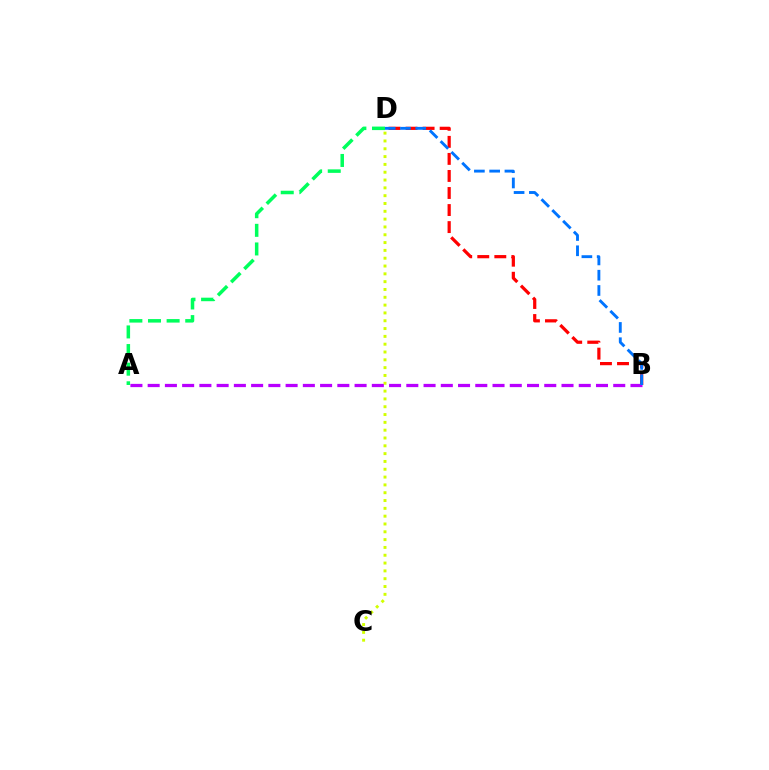{('B', 'D'): [{'color': '#ff0000', 'line_style': 'dashed', 'thickness': 2.32}, {'color': '#0074ff', 'line_style': 'dashed', 'thickness': 2.07}], ('C', 'D'): [{'color': '#d1ff00', 'line_style': 'dotted', 'thickness': 2.12}], ('A', 'D'): [{'color': '#00ff5c', 'line_style': 'dashed', 'thickness': 2.53}], ('A', 'B'): [{'color': '#b900ff', 'line_style': 'dashed', 'thickness': 2.34}]}